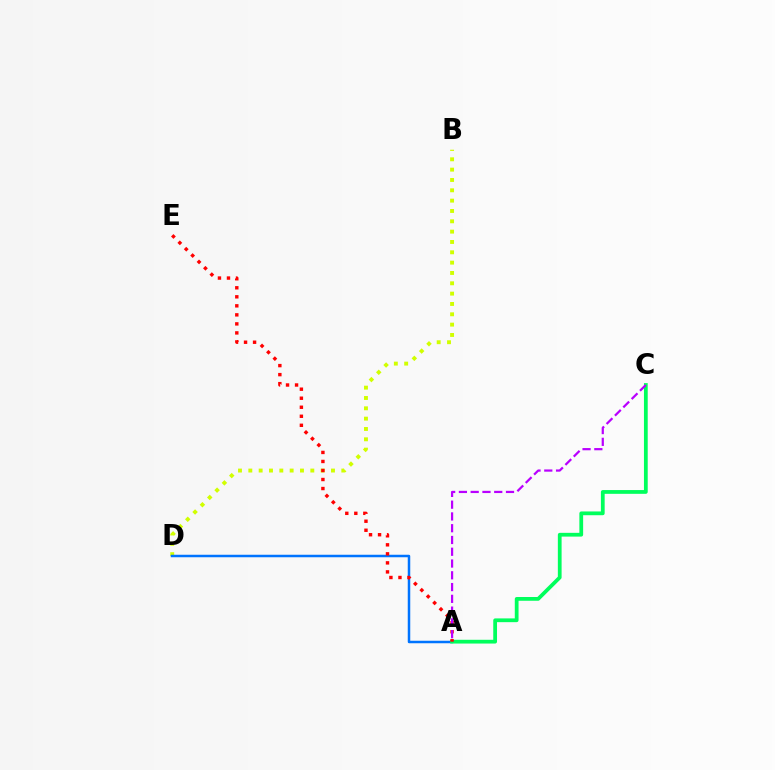{('B', 'D'): [{'color': '#d1ff00', 'line_style': 'dotted', 'thickness': 2.81}], ('A', 'D'): [{'color': '#0074ff', 'line_style': 'solid', 'thickness': 1.8}], ('A', 'C'): [{'color': '#00ff5c', 'line_style': 'solid', 'thickness': 2.71}, {'color': '#b900ff', 'line_style': 'dashed', 'thickness': 1.6}], ('A', 'E'): [{'color': '#ff0000', 'line_style': 'dotted', 'thickness': 2.45}]}